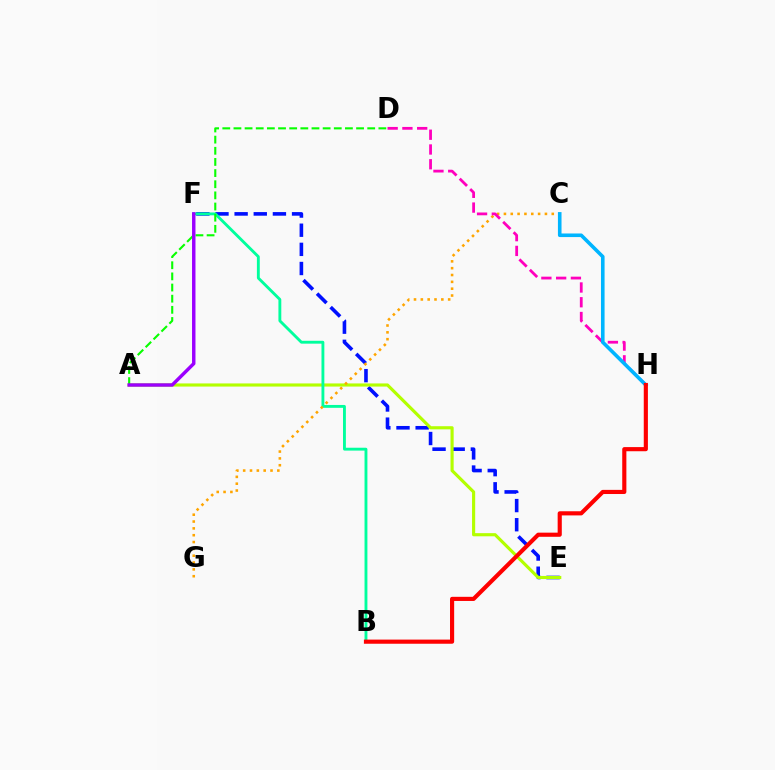{('E', 'F'): [{'color': '#0010ff', 'line_style': 'dashed', 'thickness': 2.6}], ('A', 'E'): [{'color': '#b3ff00', 'line_style': 'solid', 'thickness': 2.26}], ('B', 'F'): [{'color': '#00ff9d', 'line_style': 'solid', 'thickness': 2.06}], ('A', 'D'): [{'color': '#08ff00', 'line_style': 'dashed', 'thickness': 1.51}], ('C', 'G'): [{'color': '#ffa500', 'line_style': 'dotted', 'thickness': 1.86}], ('D', 'H'): [{'color': '#ff00bd', 'line_style': 'dashed', 'thickness': 2.01}], ('C', 'H'): [{'color': '#00b5ff', 'line_style': 'solid', 'thickness': 2.59}], ('A', 'F'): [{'color': '#9b00ff', 'line_style': 'solid', 'thickness': 2.47}], ('B', 'H'): [{'color': '#ff0000', 'line_style': 'solid', 'thickness': 2.98}]}